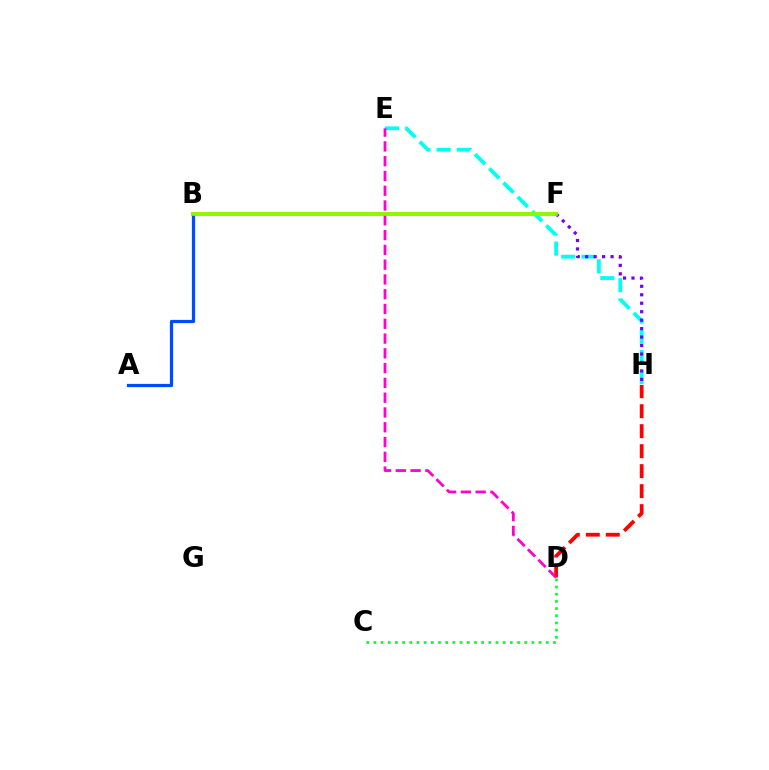{('D', 'H'): [{'color': '#ff0000', 'line_style': 'dashed', 'thickness': 2.71}], ('B', 'F'): [{'color': '#ffbd00', 'line_style': 'solid', 'thickness': 2.88}, {'color': '#84ff00', 'line_style': 'solid', 'thickness': 2.61}], ('E', 'H'): [{'color': '#00fff6', 'line_style': 'dashed', 'thickness': 2.74}], ('A', 'B'): [{'color': '#004bff', 'line_style': 'solid', 'thickness': 2.32}], ('F', 'H'): [{'color': '#7200ff', 'line_style': 'dotted', 'thickness': 2.3}], ('C', 'D'): [{'color': '#00ff39', 'line_style': 'dotted', 'thickness': 1.95}], ('D', 'E'): [{'color': '#ff00cf', 'line_style': 'dashed', 'thickness': 2.01}]}